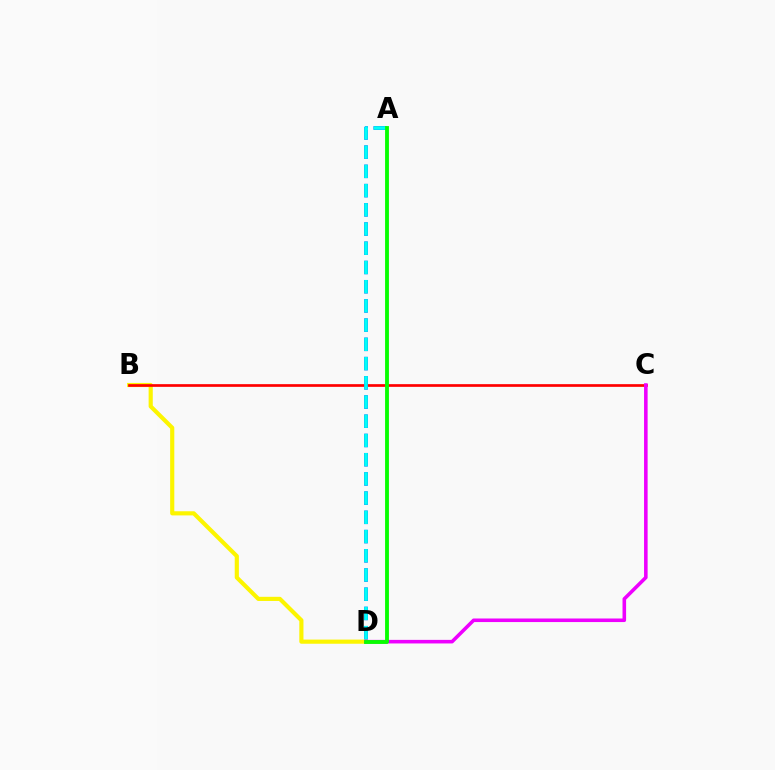{('B', 'D'): [{'color': '#fcf500', 'line_style': 'solid', 'thickness': 2.99}], ('B', 'C'): [{'color': '#ff0000', 'line_style': 'solid', 'thickness': 1.94}], ('A', 'D'): [{'color': '#0010ff', 'line_style': 'dashed', 'thickness': 2.61}, {'color': '#00fff6', 'line_style': 'dashed', 'thickness': 2.61}, {'color': '#08ff00', 'line_style': 'solid', 'thickness': 2.77}], ('C', 'D'): [{'color': '#ee00ff', 'line_style': 'solid', 'thickness': 2.57}]}